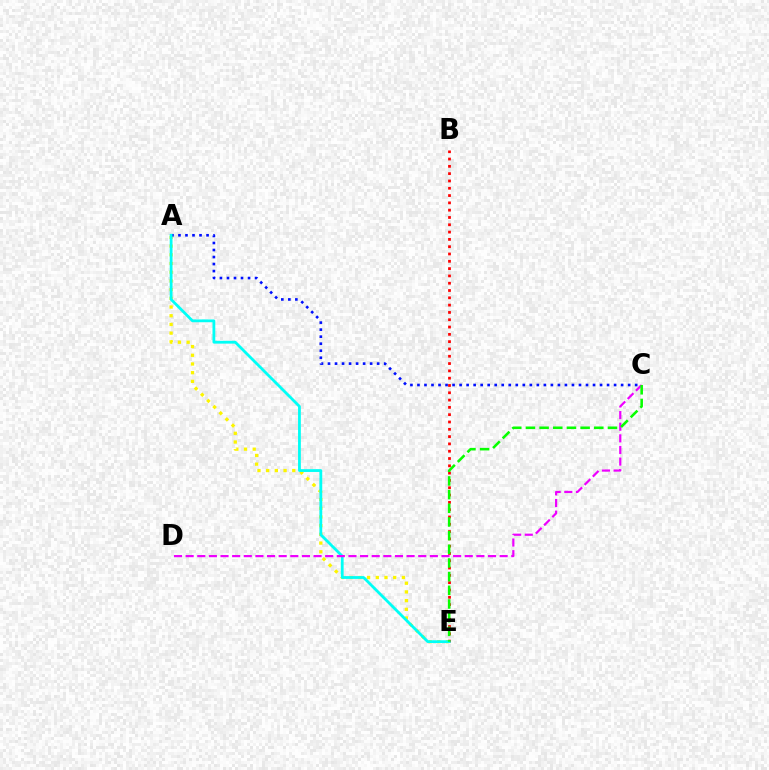{('B', 'E'): [{'color': '#ff0000', 'line_style': 'dotted', 'thickness': 1.98}], ('A', 'E'): [{'color': '#fcf500', 'line_style': 'dotted', 'thickness': 2.37}, {'color': '#00fff6', 'line_style': 'solid', 'thickness': 2.01}], ('A', 'C'): [{'color': '#0010ff', 'line_style': 'dotted', 'thickness': 1.91}], ('C', 'D'): [{'color': '#ee00ff', 'line_style': 'dashed', 'thickness': 1.58}], ('C', 'E'): [{'color': '#08ff00', 'line_style': 'dashed', 'thickness': 1.86}]}